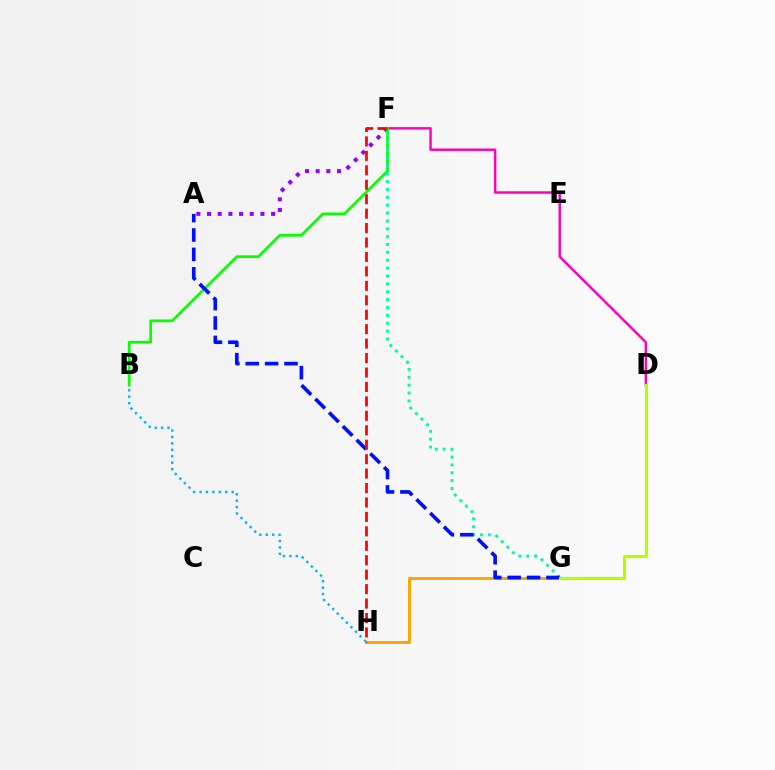{('A', 'F'): [{'color': '#9b00ff', 'line_style': 'dotted', 'thickness': 2.9}], ('D', 'F'): [{'color': '#ff00bd', 'line_style': 'solid', 'thickness': 1.76}], ('B', 'F'): [{'color': '#08ff00', 'line_style': 'solid', 'thickness': 1.98}], ('B', 'H'): [{'color': '#00b5ff', 'line_style': 'dotted', 'thickness': 1.75}], ('F', 'G'): [{'color': '#00ff9d', 'line_style': 'dotted', 'thickness': 2.14}], ('G', 'H'): [{'color': '#ffa500', 'line_style': 'solid', 'thickness': 2.12}], ('A', 'G'): [{'color': '#0010ff', 'line_style': 'dashed', 'thickness': 2.63}], ('F', 'H'): [{'color': '#ff0000', 'line_style': 'dashed', 'thickness': 1.96}], ('D', 'G'): [{'color': '#b3ff00', 'line_style': 'solid', 'thickness': 2.24}]}